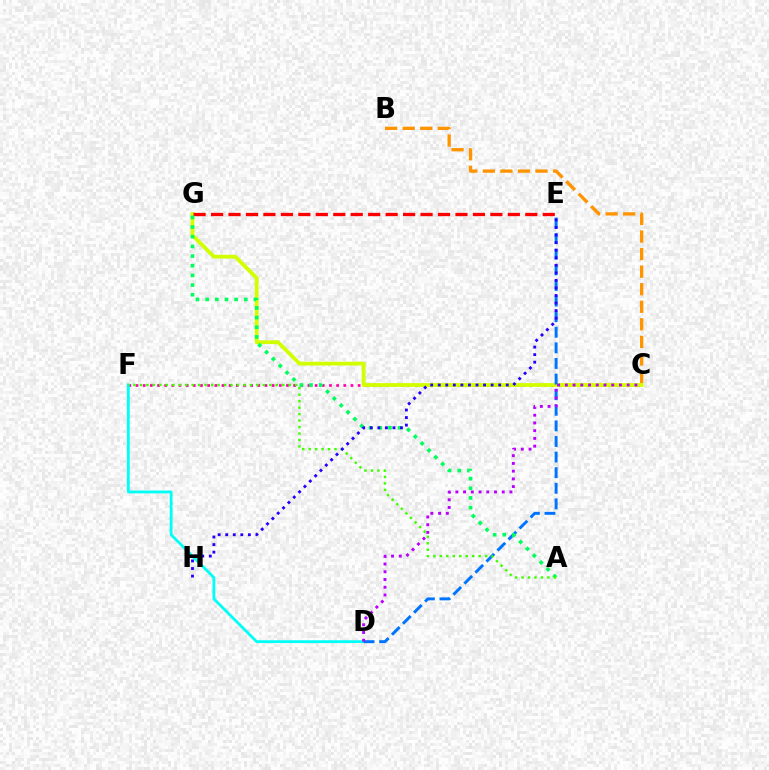{('C', 'F'): [{'color': '#ff00ac', 'line_style': 'dotted', 'thickness': 1.95}], ('C', 'G'): [{'color': '#d1ff00', 'line_style': 'solid', 'thickness': 2.73}], ('B', 'C'): [{'color': '#ff9400', 'line_style': 'dashed', 'thickness': 2.39}], ('E', 'G'): [{'color': '#ff0000', 'line_style': 'dashed', 'thickness': 2.37}], ('D', 'F'): [{'color': '#00fff6', 'line_style': 'solid', 'thickness': 2.03}], ('D', 'E'): [{'color': '#0074ff', 'line_style': 'dashed', 'thickness': 2.12}], ('C', 'D'): [{'color': '#b900ff', 'line_style': 'dotted', 'thickness': 2.1}], ('A', 'G'): [{'color': '#00ff5c', 'line_style': 'dotted', 'thickness': 2.63}], ('A', 'F'): [{'color': '#3dff00', 'line_style': 'dotted', 'thickness': 1.76}], ('E', 'H'): [{'color': '#2500ff', 'line_style': 'dotted', 'thickness': 2.05}]}